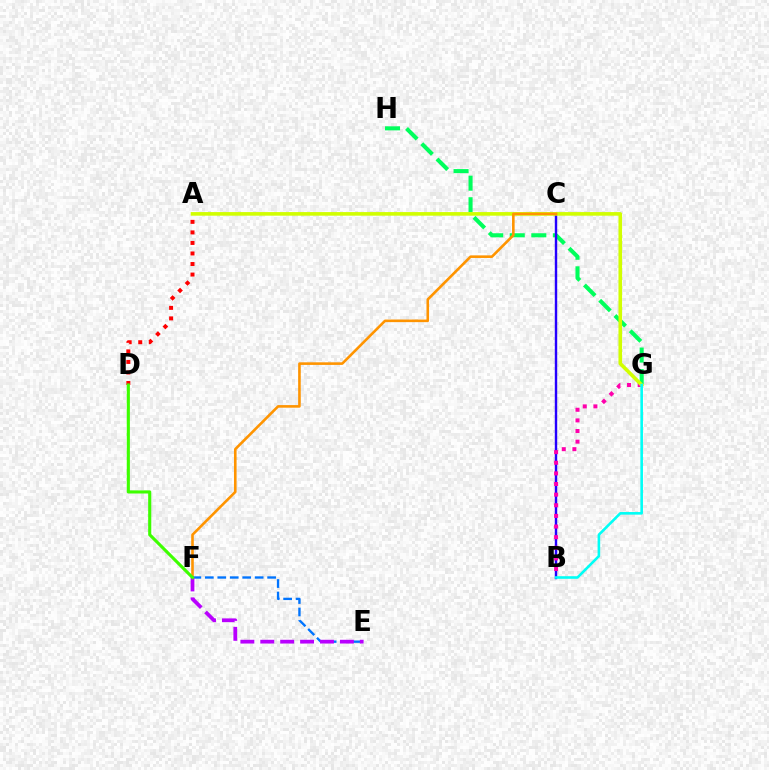{('G', 'H'): [{'color': '#00ff5c', 'line_style': 'dashed', 'thickness': 2.93}], ('B', 'C'): [{'color': '#2500ff', 'line_style': 'solid', 'thickness': 1.74}], ('B', 'G'): [{'color': '#ff00ac', 'line_style': 'dotted', 'thickness': 2.89}, {'color': '#00fff6', 'line_style': 'solid', 'thickness': 1.88}], ('A', 'D'): [{'color': '#ff0000', 'line_style': 'dotted', 'thickness': 2.86}], ('A', 'G'): [{'color': '#d1ff00', 'line_style': 'solid', 'thickness': 2.6}], ('C', 'F'): [{'color': '#ff9400', 'line_style': 'solid', 'thickness': 1.87}], ('E', 'F'): [{'color': '#0074ff', 'line_style': 'dashed', 'thickness': 1.69}, {'color': '#b900ff', 'line_style': 'dashed', 'thickness': 2.7}], ('D', 'F'): [{'color': '#3dff00', 'line_style': 'solid', 'thickness': 2.23}]}